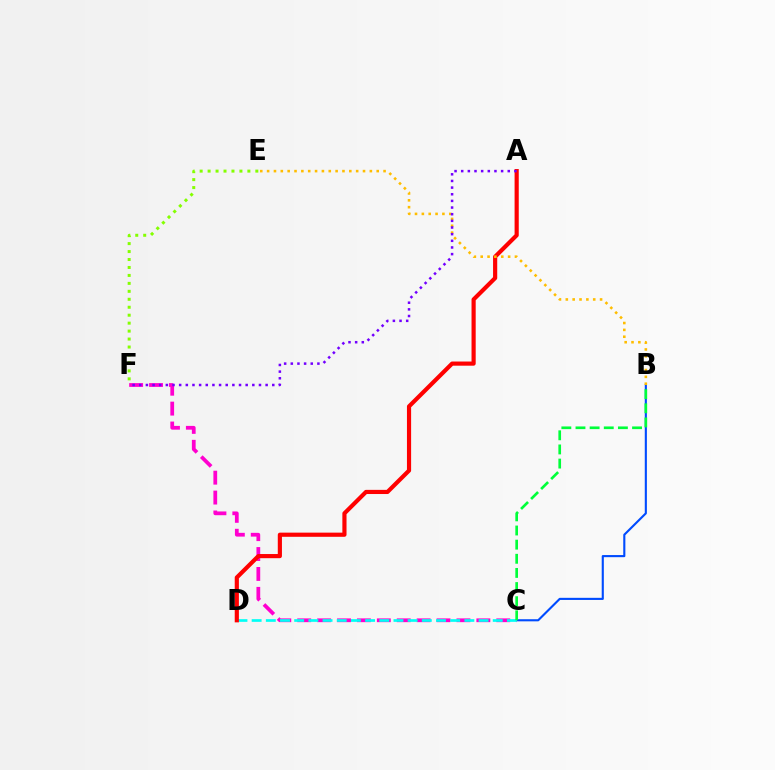{('B', 'C'): [{'color': '#004bff', 'line_style': 'solid', 'thickness': 1.53}, {'color': '#00ff39', 'line_style': 'dashed', 'thickness': 1.92}], ('C', 'F'): [{'color': '#ff00cf', 'line_style': 'dashed', 'thickness': 2.7}], ('C', 'D'): [{'color': '#00fff6', 'line_style': 'dashed', 'thickness': 1.93}], ('A', 'D'): [{'color': '#ff0000', 'line_style': 'solid', 'thickness': 3.0}], ('B', 'E'): [{'color': '#ffbd00', 'line_style': 'dotted', 'thickness': 1.86}], ('A', 'F'): [{'color': '#7200ff', 'line_style': 'dotted', 'thickness': 1.81}], ('E', 'F'): [{'color': '#84ff00', 'line_style': 'dotted', 'thickness': 2.16}]}